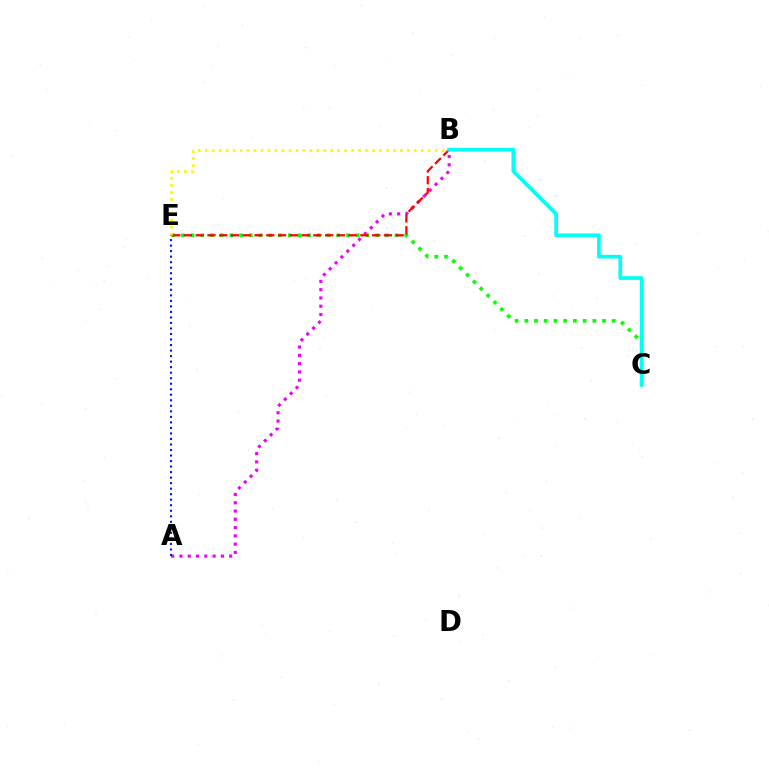{('A', 'B'): [{'color': '#ee00ff', 'line_style': 'dotted', 'thickness': 2.25}], ('C', 'E'): [{'color': '#08ff00', 'line_style': 'dotted', 'thickness': 2.64}], ('B', 'E'): [{'color': '#ff0000', 'line_style': 'dashed', 'thickness': 1.6}, {'color': '#fcf500', 'line_style': 'dotted', 'thickness': 1.89}], ('A', 'E'): [{'color': '#0010ff', 'line_style': 'dotted', 'thickness': 1.5}], ('B', 'C'): [{'color': '#00fff6', 'line_style': 'solid', 'thickness': 2.67}]}